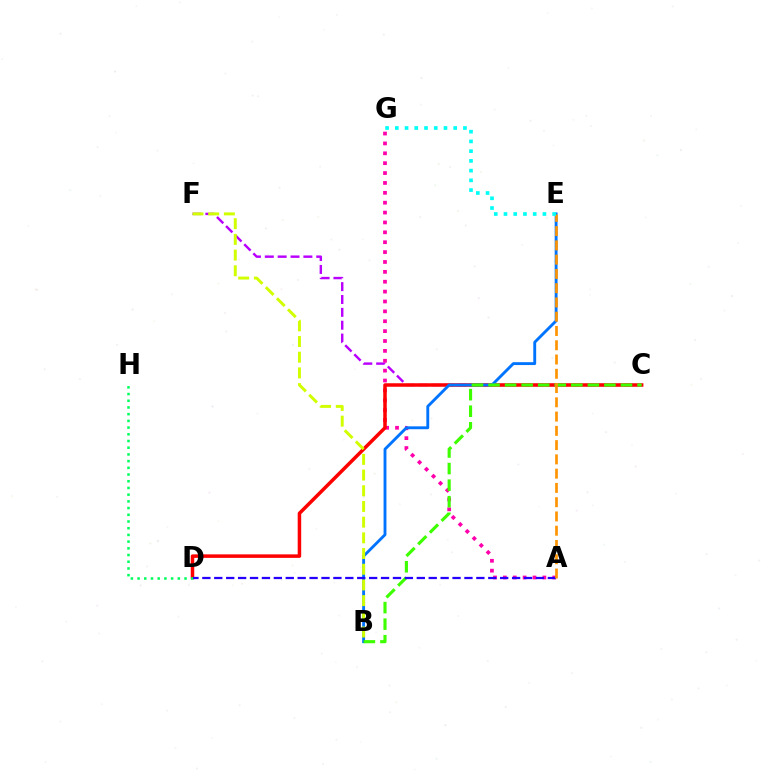{('C', 'F'): [{'color': '#b900ff', 'line_style': 'dashed', 'thickness': 1.75}], ('A', 'G'): [{'color': '#ff00ac', 'line_style': 'dotted', 'thickness': 2.68}], ('C', 'D'): [{'color': '#ff0000', 'line_style': 'solid', 'thickness': 2.52}], ('B', 'E'): [{'color': '#0074ff', 'line_style': 'solid', 'thickness': 2.07}], ('B', 'F'): [{'color': '#d1ff00', 'line_style': 'dashed', 'thickness': 2.13}], ('B', 'C'): [{'color': '#3dff00', 'line_style': 'dashed', 'thickness': 2.25}], ('D', 'H'): [{'color': '#00ff5c', 'line_style': 'dotted', 'thickness': 1.82}], ('A', 'D'): [{'color': '#2500ff', 'line_style': 'dashed', 'thickness': 1.62}], ('A', 'E'): [{'color': '#ff9400', 'line_style': 'dashed', 'thickness': 1.94}], ('E', 'G'): [{'color': '#00fff6', 'line_style': 'dotted', 'thickness': 2.64}]}